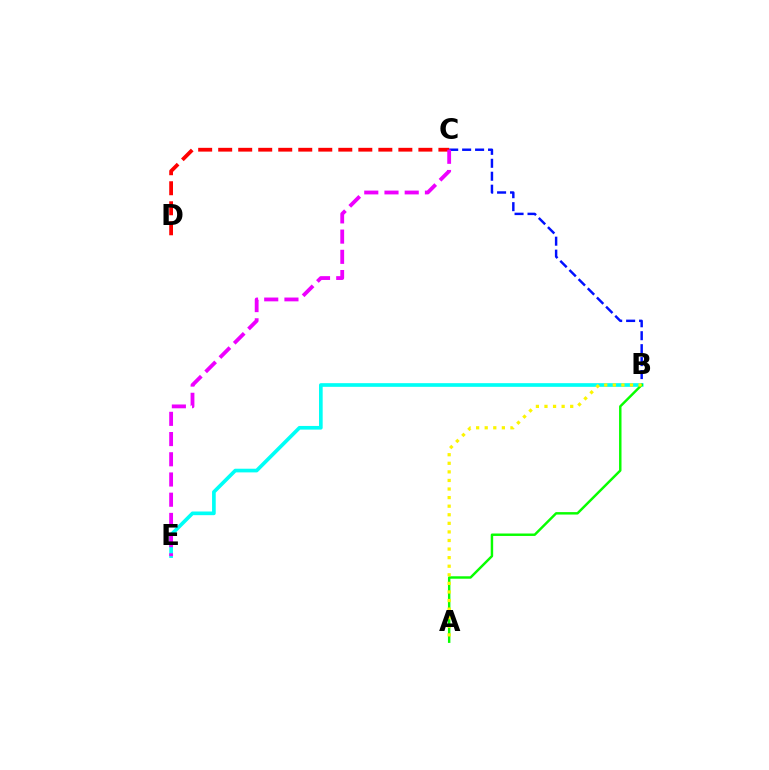{('B', 'C'): [{'color': '#0010ff', 'line_style': 'dashed', 'thickness': 1.76}], ('C', 'D'): [{'color': '#ff0000', 'line_style': 'dashed', 'thickness': 2.72}], ('B', 'E'): [{'color': '#00fff6', 'line_style': 'solid', 'thickness': 2.64}], ('A', 'B'): [{'color': '#08ff00', 'line_style': 'solid', 'thickness': 1.76}, {'color': '#fcf500', 'line_style': 'dotted', 'thickness': 2.33}], ('C', 'E'): [{'color': '#ee00ff', 'line_style': 'dashed', 'thickness': 2.75}]}